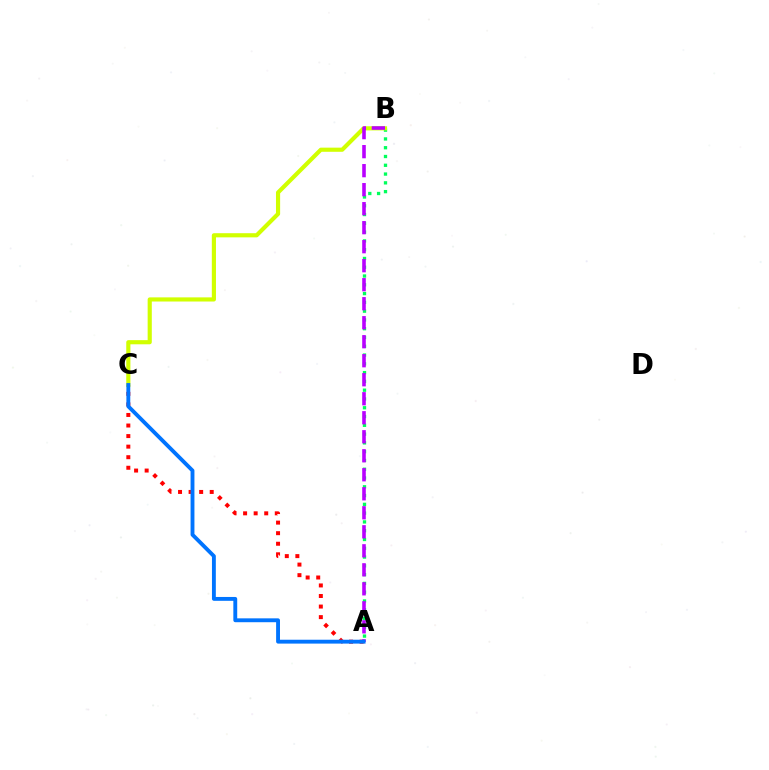{('A', 'C'): [{'color': '#ff0000', 'line_style': 'dotted', 'thickness': 2.87}, {'color': '#0074ff', 'line_style': 'solid', 'thickness': 2.78}], ('A', 'B'): [{'color': '#00ff5c', 'line_style': 'dotted', 'thickness': 2.39}, {'color': '#b900ff', 'line_style': 'dashed', 'thickness': 2.58}], ('B', 'C'): [{'color': '#d1ff00', 'line_style': 'solid', 'thickness': 2.99}]}